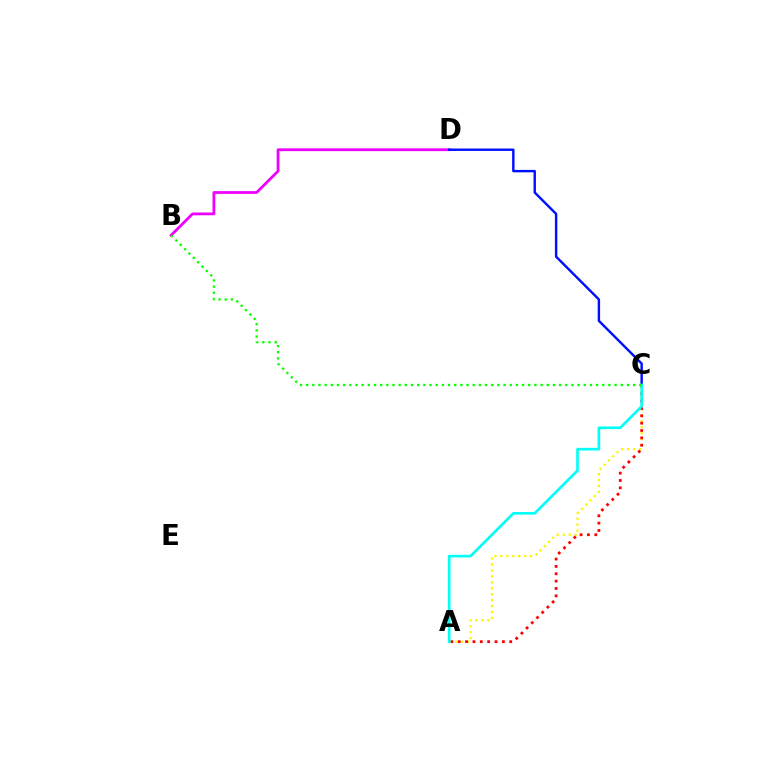{('B', 'D'): [{'color': '#ee00ff', 'line_style': 'solid', 'thickness': 2.0}], ('A', 'C'): [{'color': '#fcf500', 'line_style': 'dotted', 'thickness': 1.61}, {'color': '#ff0000', 'line_style': 'dotted', 'thickness': 2.0}, {'color': '#00fff6', 'line_style': 'solid', 'thickness': 1.91}], ('C', 'D'): [{'color': '#0010ff', 'line_style': 'solid', 'thickness': 1.75}], ('B', 'C'): [{'color': '#08ff00', 'line_style': 'dotted', 'thickness': 1.68}]}